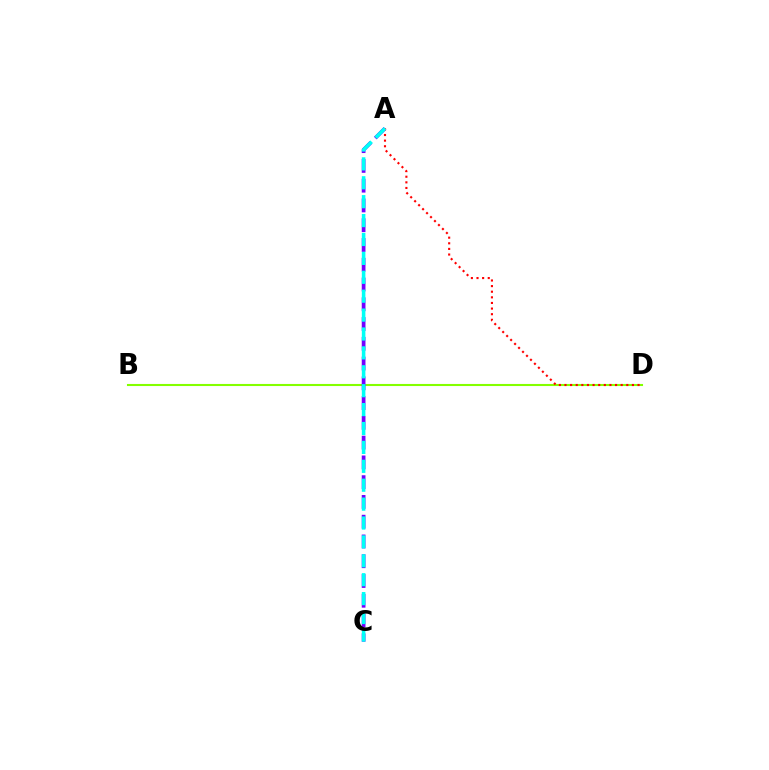{('B', 'D'): [{'color': '#84ff00', 'line_style': 'solid', 'thickness': 1.51}], ('A', 'C'): [{'color': '#7200ff', 'line_style': 'dashed', 'thickness': 2.69}, {'color': '#00fff6', 'line_style': 'dashed', 'thickness': 2.57}], ('A', 'D'): [{'color': '#ff0000', 'line_style': 'dotted', 'thickness': 1.53}]}